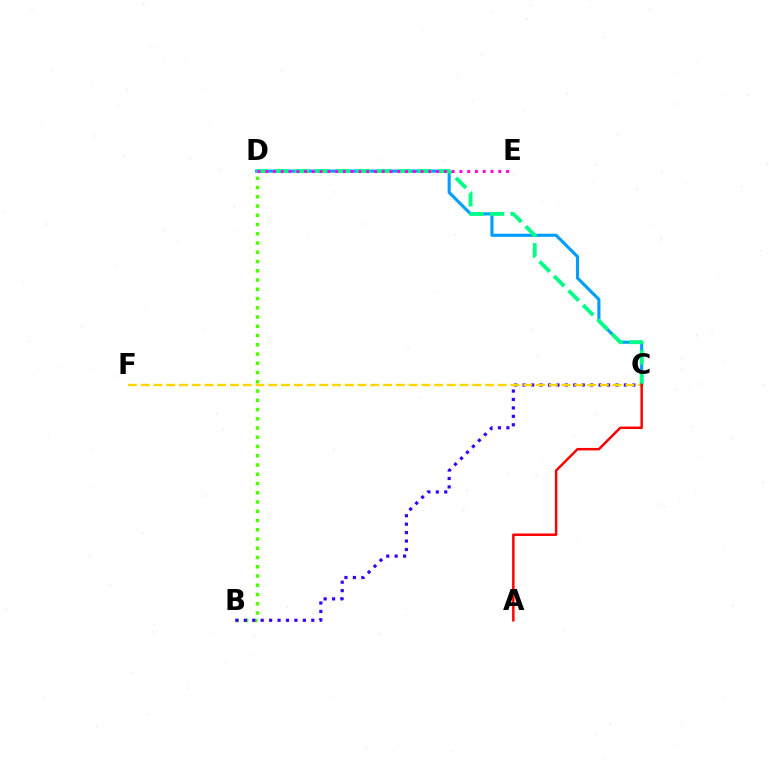{('C', 'D'): [{'color': '#009eff', 'line_style': 'solid', 'thickness': 2.24}, {'color': '#00ff86', 'line_style': 'dashed', 'thickness': 2.78}], ('B', 'D'): [{'color': '#4fff00', 'line_style': 'dotted', 'thickness': 2.51}], ('D', 'E'): [{'color': '#ff00ed', 'line_style': 'dotted', 'thickness': 2.11}], ('B', 'C'): [{'color': '#3700ff', 'line_style': 'dotted', 'thickness': 2.29}], ('C', 'F'): [{'color': '#ffd500', 'line_style': 'dashed', 'thickness': 1.73}], ('A', 'C'): [{'color': '#ff0000', 'line_style': 'solid', 'thickness': 1.78}]}